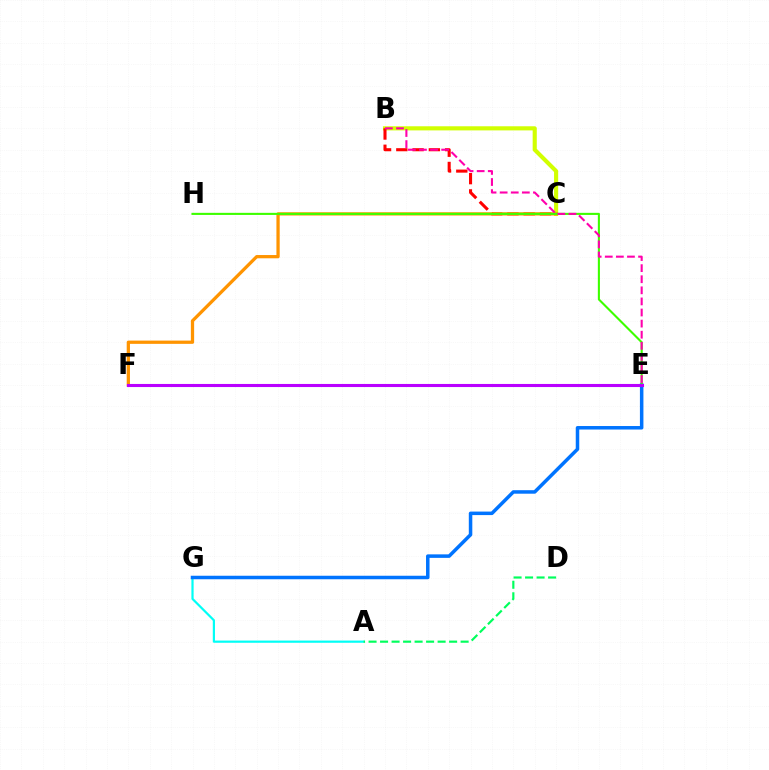{('B', 'C'): [{'color': '#d1ff00', 'line_style': 'solid', 'thickness': 2.97}, {'color': '#ff0000', 'line_style': 'dashed', 'thickness': 2.21}], ('A', 'G'): [{'color': '#00fff6', 'line_style': 'solid', 'thickness': 1.58}], ('C', 'F'): [{'color': '#ff9400', 'line_style': 'solid', 'thickness': 2.35}], ('E', 'G'): [{'color': '#0074ff', 'line_style': 'solid', 'thickness': 2.53}], ('E', 'H'): [{'color': '#3dff00', 'line_style': 'solid', 'thickness': 1.51}], ('E', 'F'): [{'color': '#2500ff', 'line_style': 'solid', 'thickness': 1.95}, {'color': '#b900ff', 'line_style': 'solid', 'thickness': 2.22}], ('B', 'E'): [{'color': '#ff00ac', 'line_style': 'dashed', 'thickness': 1.51}], ('A', 'D'): [{'color': '#00ff5c', 'line_style': 'dashed', 'thickness': 1.56}]}